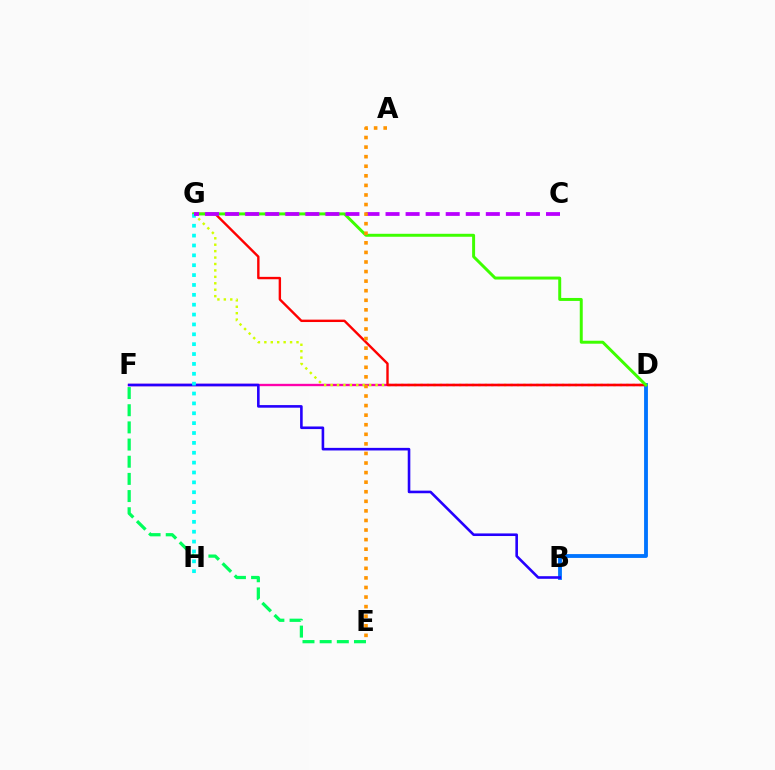{('E', 'F'): [{'color': '#00ff5c', 'line_style': 'dashed', 'thickness': 2.33}], ('D', 'F'): [{'color': '#ff00ac', 'line_style': 'solid', 'thickness': 1.69}], ('B', 'D'): [{'color': '#0074ff', 'line_style': 'solid', 'thickness': 2.76}], ('B', 'F'): [{'color': '#2500ff', 'line_style': 'solid', 'thickness': 1.87}], ('D', 'G'): [{'color': '#d1ff00', 'line_style': 'dotted', 'thickness': 1.75}, {'color': '#ff0000', 'line_style': 'solid', 'thickness': 1.73}, {'color': '#3dff00', 'line_style': 'solid', 'thickness': 2.14}], ('G', 'H'): [{'color': '#00fff6', 'line_style': 'dotted', 'thickness': 2.68}], ('C', 'G'): [{'color': '#b900ff', 'line_style': 'dashed', 'thickness': 2.72}], ('A', 'E'): [{'color': '#ff9400', 'line_style': 'dotted', 'thickness': 2.6}]}